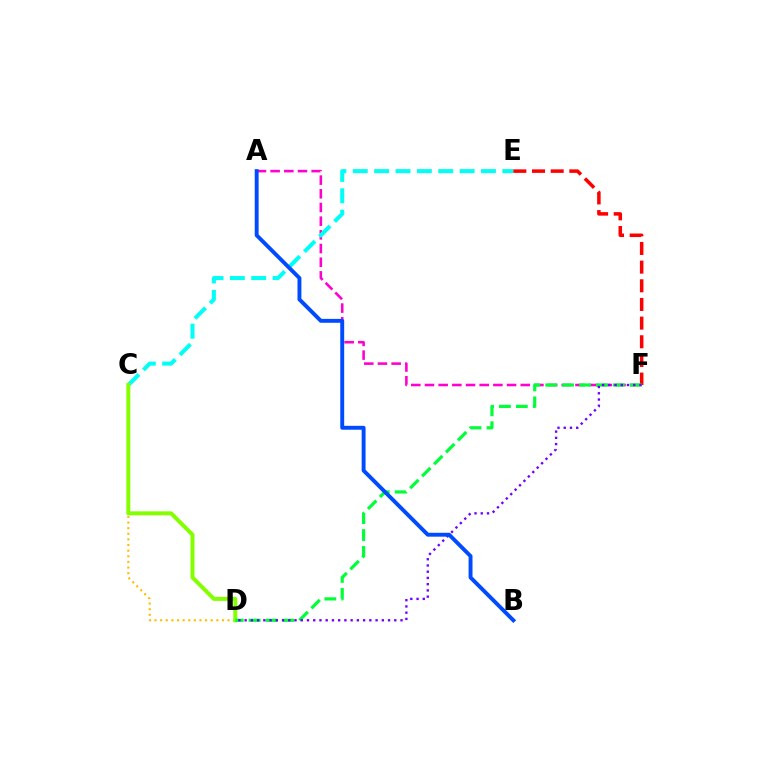{('A', 'F'): [{'color': '#ff00cf', 'line_style': 'dashed', 'thickness': 1.86}], ('C', 'D'): [{'color': '#ffbd00', 'line_style': 'dotted', 'thickness': 1.53}, {'color': '#84ff00', 'line_style': 'solid', 'thickness': 2.87}], ('C', 'E'): [{'color': '#00fff6', 'line_style': 'dashed', 'thickness': 2.9}], ('E', 'F'): [{'color': '#ff0000', 'line_style': 'dashed', 'thickness': 2.54}], ('D', 'F'): [{'color': '#00ff39', 'line_style': 'dashed', 'thickness': 2.3}, {'color': '#7200ff', 'line_style': 'dotted', 'thickness': 1.69}], ('A', 'B'): [{'color': '#004bff', 'line_style': 'solid', 'thickness': 2.81}]}